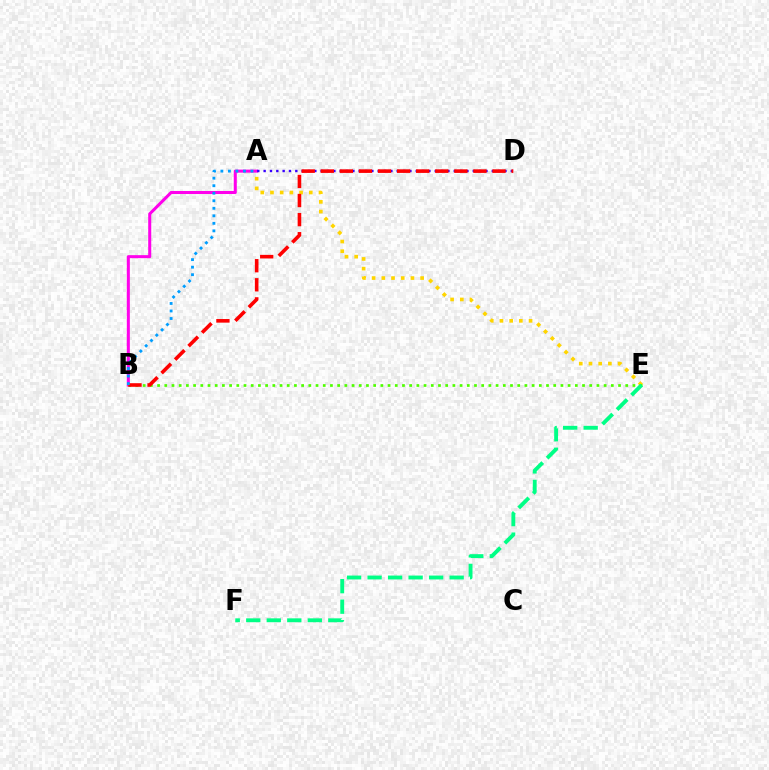{('A', 'B'): [{'color': '#ff00ed', 'line_style': 'solid', 'thickness': 2.19}, {'color': '#009eff', 'line_style': 'dotted', 'thickness': 2.04}], ('A', 'D'): [{'color': '#3700ff', 'line_style': 'dotted', 'thickness': 1.72}], ('A', 'E'): [{'color': '#ffd500', 'line_style': 'dotted', 'thickness': 2.64}], ('B', 'E'): [{'color': '#4fff00', 'line_style': 'dotted', 'thickness': 1.96}], ('B', 'D'): [{'color': '#ff0000', 'line_style': 'dashed', 'thickness': 2.59}], ('E', 'F'): [{'color': '#00ff86', 'line_style': 'dashed', 'thickness': 2.79}]}